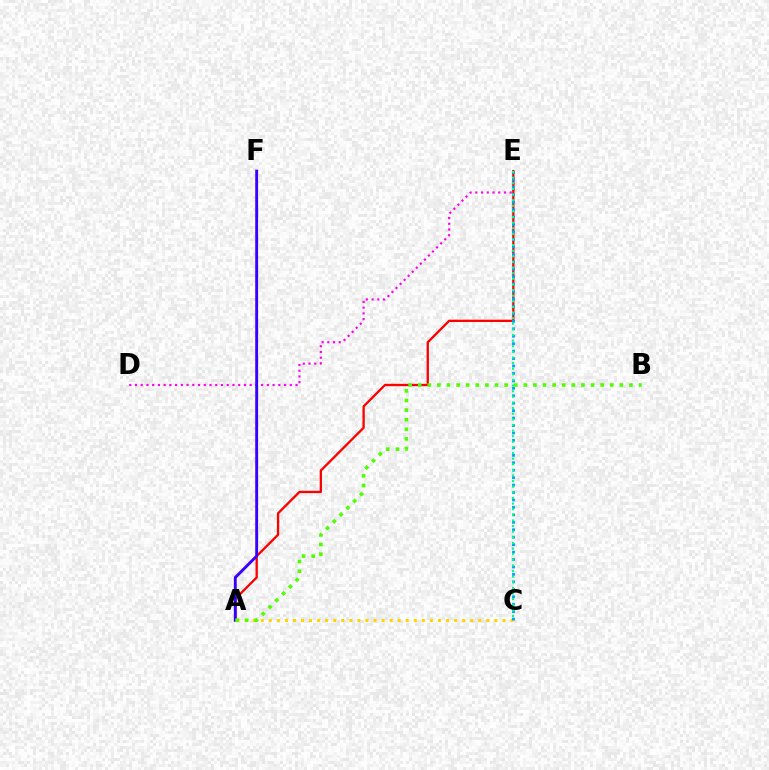{('D', 'E'): [{'color': '#ff00ed', 'line_style': 'dotted', 'thickness': 1.56}], ('A', 'E'): [{'color': '#ff0000', 'line_style': 'solid', 'thickness': 1.66}], ('A', 'C'): [{'color': '#ffd500', 'line_style': 'dotted', 'thickness': 2.19}], ('C', 'E'): [{'color': '#009eff', 'line_style': 'dotted', 'thickness': 2.02}, {'color': '#00ff86', 'line_style': 'dotted', 'thickness': 1.53}], ('A', 'F'): [{'color': '#3700ff', 'line_style': 'solid', 'thickness': 2.08}], ('A', 'B'): [{'color': '#4fff00', 'line_style': 'dotted', 'thickness': 2.61}]}